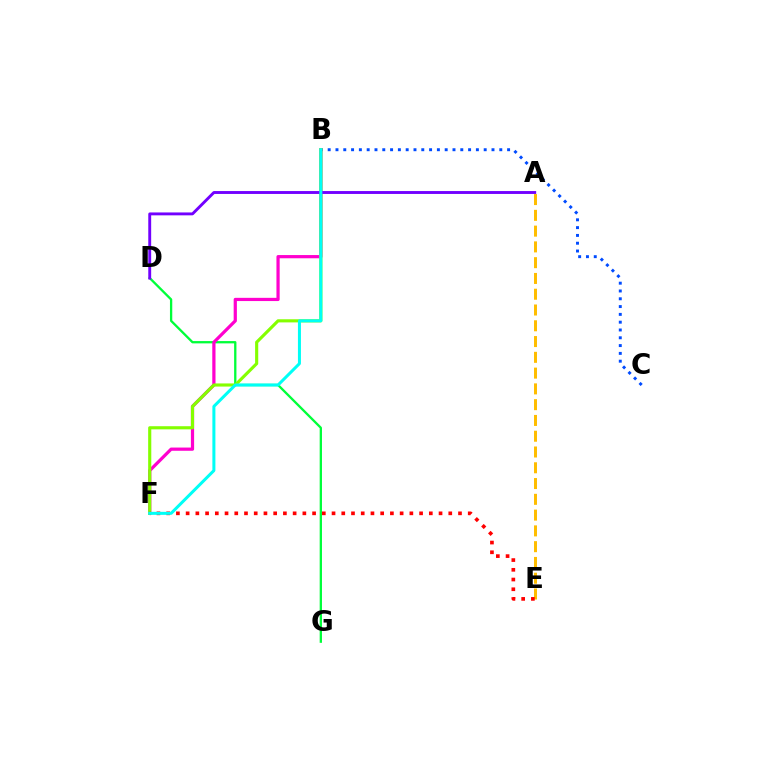{('B', 'C'): [{'color': '#004bff', 'line_style': 'dotted', 'thickness': 2.12}], ('D', 'G'): [{'color': '#00ff39', 'line_style': 'solid', 'thickness': 1.66}], ('B', 'F'): [{'color': '#ff00cf', 'line_style': 'solid', 'thickness': 2.32}, {'color': '#84ff00', 'line_style': 'solid', 'thickness': 2.25}, {'color': '#00fff6', 'line_style': 'solid', 'thickness': 2.17}], ('A', 'E'): [{'color': '#ffbd00', 'line_style': 'dashed', 'thickness': 2.14}], ('A', 'D'): [{'color': '#7200ff', 'line_style': 'solid', 'thickness': 2.08}], ('E', 'F'): [{'color': '#ff0000', 'line_style': 'dotted', 'thickness': 2.64}]}